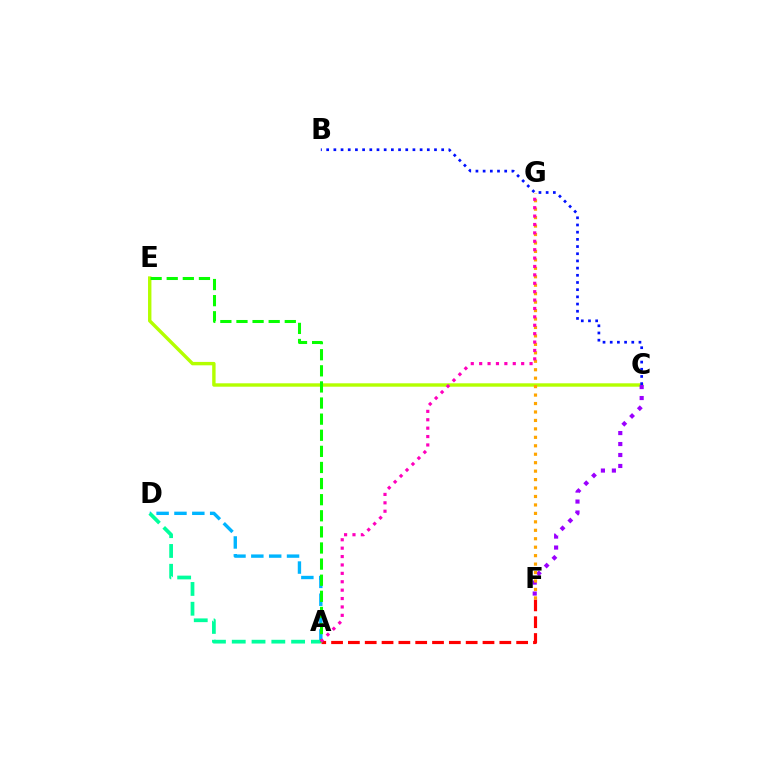{('A', 'D'): [{'color': '#00b5ff', 'line_style': 'dashed', 'thickness': 2.43}, {'color': '#00ff9d', 'line_style': 'dashed', 'thickness': 2.69}], ('C', 'E'): [{'color': '#b3ff00', 'line_style': 'solid', 'thickness': 2.45}], ('B', 'C'): [{'color': '#0010ff', 'line_style': 'dotted', 'thickness': 1.95}], ('A', 'F'): [{'color': '#ff0000', 'line_style': 'dashed', 'thickness': 2.29}], ('A', 'E'): [{'color': '#08ff00', 'line_style': 'dashed', 'thickness': 2.19}], ('C', 'F'): [{'color': '#9b00ff', 'line_style': 'dotted', 'thickness': 2.98}], ('F', 'G'): [{'color': '#ffa500', 'line_style': 'dotted', 'thickness': 2.3}], ('A', 'G'): [{'color': '#ff00bd', 'line_style': 'dotted', 'thickness': 2.28}]}